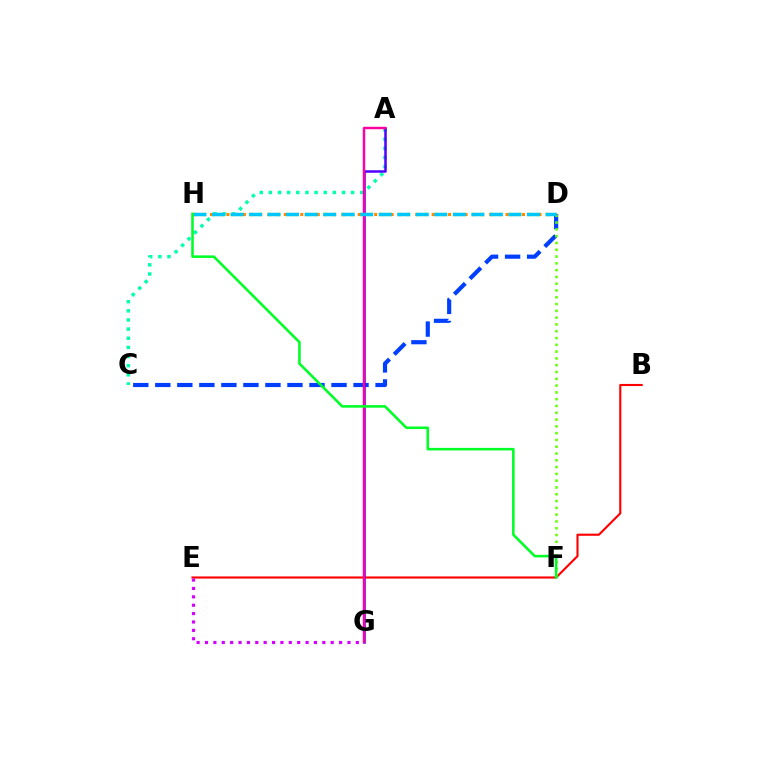{('D', 'H'): [{'color': '#eeff00', 'line_style': 'dotted', 'thickness': 2.52}, {'color': '#ff8800', 'line_style': 'dotted', 'thickness': 2.23}, {'color': '#00c7ff', 'line_style': 'dashed', 'thickness': 2.52}], ('C', 'D'): [{'color': '#003fff', 'line_style': 'dashed', 'thickness': 2.99}], ('B', 'E'): [{'color': '#ff0000', 'line_style': 'solid', 'thickness': 1.53}], ('A', 'C'): [{'color': '#00ffaf', 'line_style': 'dotted', 'thickness': 2.48}], ('D', 'F'): [{'color': '#66ff00', 'line_style': 'dotted', 'thickness': 1.85}], ('A', 'G'): [{'color': '#4f00ff', 'line_style': 'solid', 'thickness': 1.8}, {'color': '#ff00a0', 'line_style': 'solid', 'thickness': 1.77}], ('E', 'G'): [{'color': '#d600ff', 'line_style': 'dotted', 'thickness': 2.28}], ('F', 'H'): [{'color': '#00ff27', 'line_style': 'solid', 'thickness': 1.85}]}